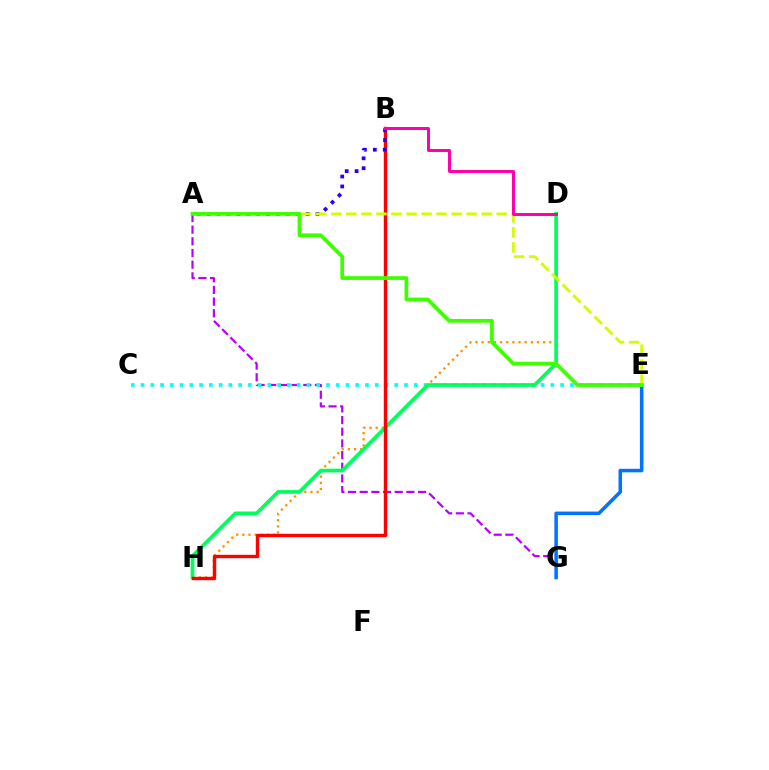{('A', 'G'): [{'color': '#b900ff', 'line_style': 'dashed', 'thickness': 1.59}], ('E', 'G'): [{'color': '#0074ff', 'line_style': 'solid', 'thickness': 2.54}], ('C', 'E'): [{'color': '#00fff6', 'line_style': 'dotted', 'thickness': 2.65}], ('D', 'H'): [{'color': '#ff9400', 'line_style': 'dotted', 'thickness': 1.67}, {'color': '#00ff5c', 'line_style': 'solid', 'thickness': 2.66}], ('B', 'H'): [{'color': '#ff0000', 'line_style': 'solid', 'thickness': 2.44}], ('A', 'B'): [{'color': '#2500ff', 'line_style': 'dotted', 'thickness': 2.69}], ('A', 'E'): [{'color': '#d1ff00', 'line_style': 'dashed', 'thickness': 2.04}, {'color': '#3dff00', 'line_style': 'solid', 'thickness': 2.69}], ('B', 'D'): [{'color': '#ff00ac', 'line_style': 'solid', 'thickness': 2.14}]}